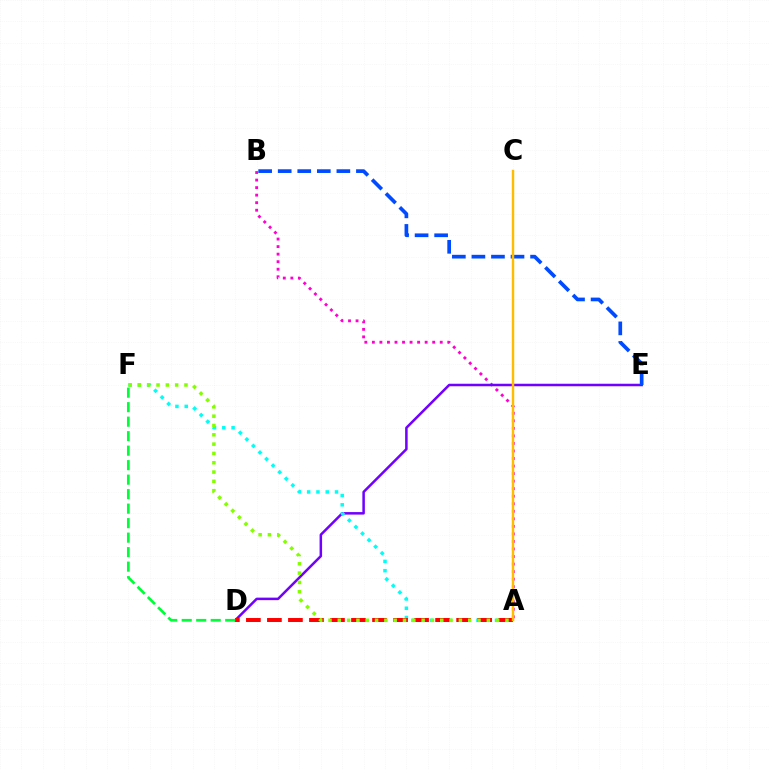{('A', 'B'): [{'color': '#ff00cf', 'line_style': 'dotted', 'thickness': 2.05}], ('D', 'E'): [{'color': '#7200ff', 'line_style': 'solid', 'thickness': 1.81}], ('A', 'F'): [{'color': '#00fff6', 'line_style': 'dotted', 'thickness': 2.52}, {'color': '#84ff00', 'line_style': 'dotted', 'thickness': 2.53}], ('B', 'E'): [{'color': '#004bff', 'line_style': 'dashed', 'thickness': 2.66}], ('A', 'D'): [{'color': '#ff0000', 'line_style': 'dashed', 'thickness': 2.86}], ('A', 'C'): [{'color': '#ffbd00', 'line_style': 'solid', 'thickness': 1.76}], ('D', 'F'): [{'color': '#00ff39', 'line_style': 'dashed', 'thickness': 1.97}]}